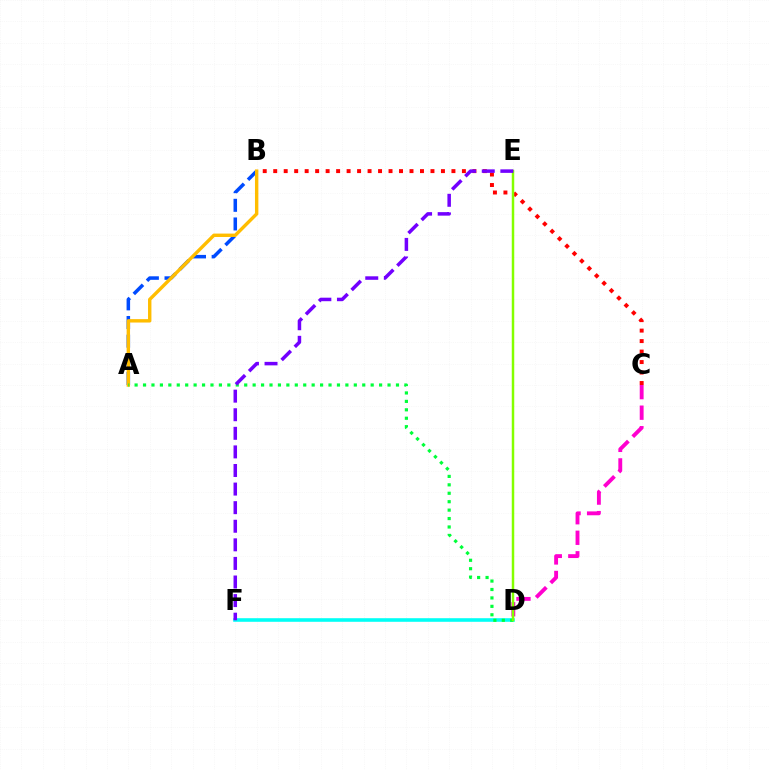{('A', 'B'): [{'color': '#004bff', 'line_style': 'dashed', 'thickness': 2.53}, {'color': '#ffbd00', 'line_style': 'solid', 'thickness': 2.45}], ('D', 'F'): [{'color': '#00fff6', 'line_style': 'solid', 'thickness': 2.58}], ('C', 'D'): [{'color': '#ff00cf', 'line_style': 'dashed', 'thickness': 2.79}], ('A', 'D'): [{'color': '#00ff39', 'line_style': 'dotted', 'thickness': 2.29}], ('B', 'C'): [{'color': '#ff0000', 'line_style': 'dotted', 'thickness': 2.85}], ('D', 'E'): [{'color': '#84ff00', 'line_style': 'solid', 'thickness': 1.78}], ('E', 'F'): [{'color': '#7200ff', 'line_style': 'dashed', 'thickness': 2.52}]}